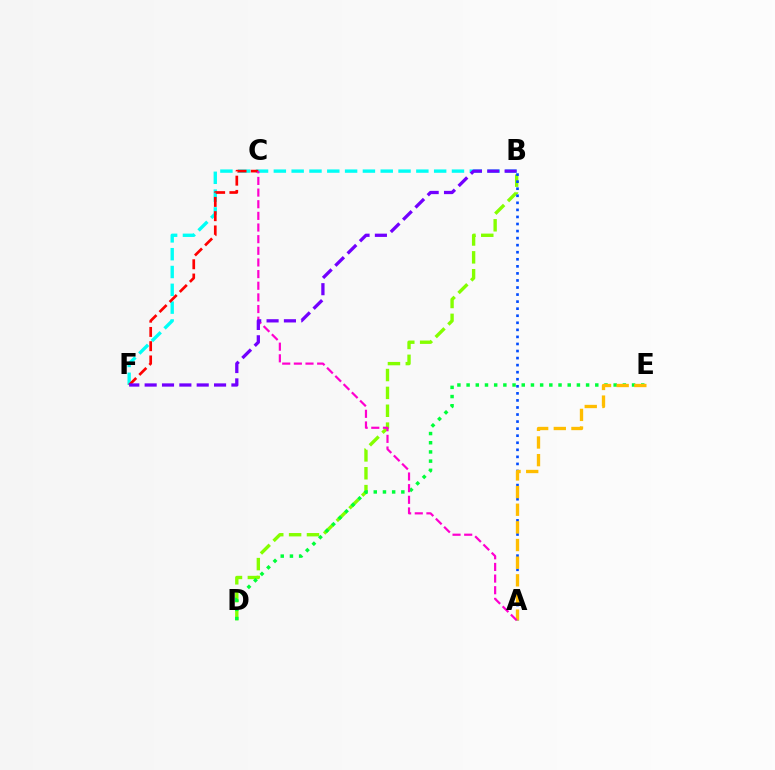{('B', 'F'): [{'color': '#00fff6', 'line_style': 'dashed', 'thickness': 2.42}, {'color': '#7200ff', 'line_style': 'dashed', 'thickness': 2.36}], ('B', 'D'): [{'color': '#84ff00', 'line_style': 'dashed', 'thickness': 2.43}], ('A', 'B'): [{'color': '#004bff', 'line_style': 'dotted', 'thickness': 1.92}], ('D', 'E'): [{'color': '#00ff39', 'line_style': 'dotted', 'thickness': 2.5}], ('A', 'E'): [{'color': '#ffbd00', 'line_style': 'dashed', 'thickness': 2.4}], ('C', 'F'): [{'color': '#ff0000', 'line_style': 'dashed', 'thickness': 1.94}], ('A', 'C'): [{'color': '#ff00cf', 'line_style': 'dashed', 'thickness': 1.58}]}